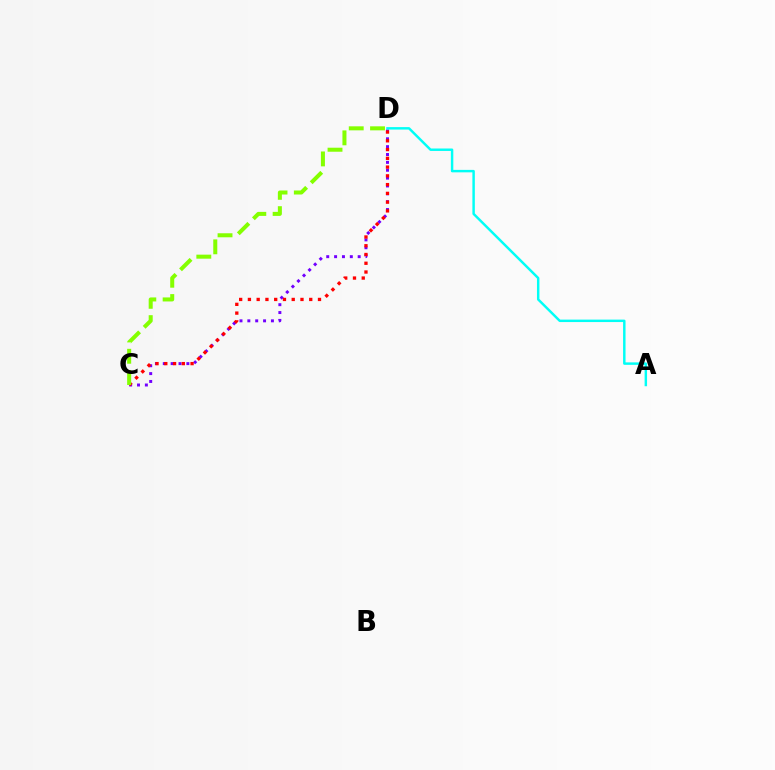{('C', 'D'): [{'color': '#7200ff', 'line_style': 'dotted', 'thickness': 2.14}, {'color': '#ff0000', 'line_style': 'dotted', 'thickness': 2.38}, {'color': '#84ff00', 'line_style': 'dashed', 'thickness': 2.89}], ('A', 'D'): [{'color': '#00fff6', 'line_style': 'solid', 'thickness': 1.77}]}